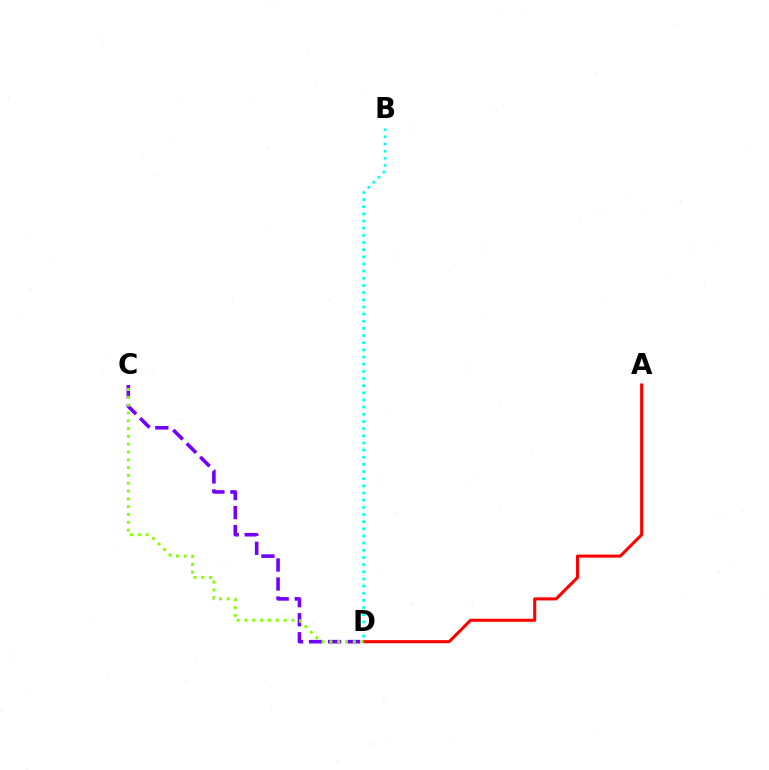{('A', 'D'): [{'color': '#ff0000', 'line_style': 'solid', 'thickness': 2.2}], ('C', 'D'): [{'color': '#7200ff', 'line_style': 'dashed', 'thickness': 2.59}, {'color': '#84ff00', 'line_style': 'dotted', 'thickness': 2.12}], ('B', 'D'): [{'color': '#00fff6', 'line_style': 'dotted', 'thickness': 1.94}]}